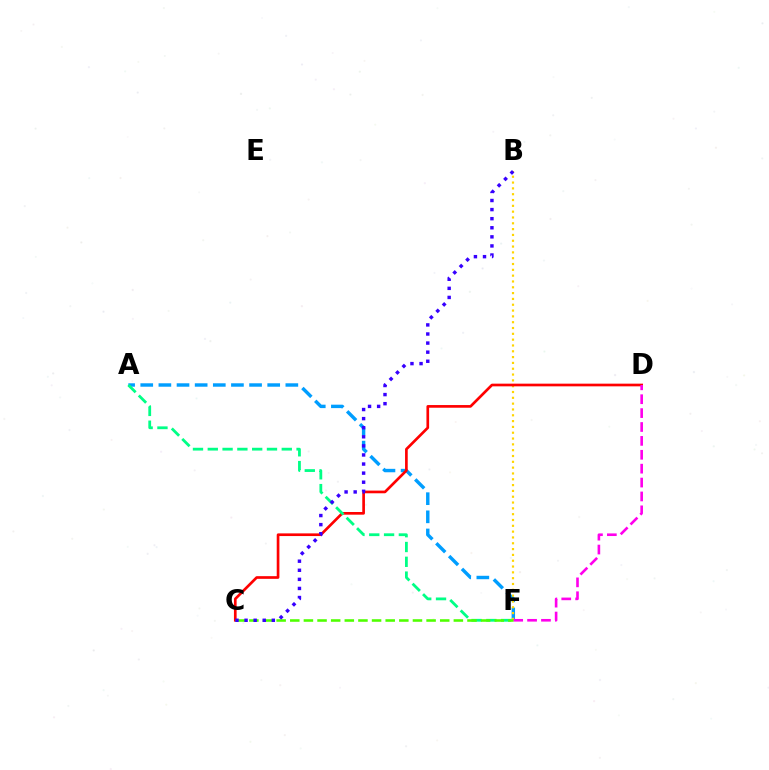{('A', 'F'): [{'color': '#009eff', 'line_style': 'dashed', 'thickness': 2.46}, {'color': '#00ff86', 'line_style': 'dashed', 'thickness': 2.01}], ('B', 'F'): [{'color': '#ffd500', 'line_style': 'dotted', 'thickness': 1.58}], ('C', 'D'): [{'color': '#ff0000', 'line_style': 'solid', 'thickness': 1.93}], ('D', 'F'): [{'color': '#ff00ed', 'line_style': 'dashed', 'thickness': 1.89}], ('C', 'F'): [{'color': '#4fff00', 'line_style': 'dashed', 'thickness': 1.85}], ('B', 'C'): [{'color': '#3700ff', 'line_style': 'dotted', 'thickness': 2.47}]}